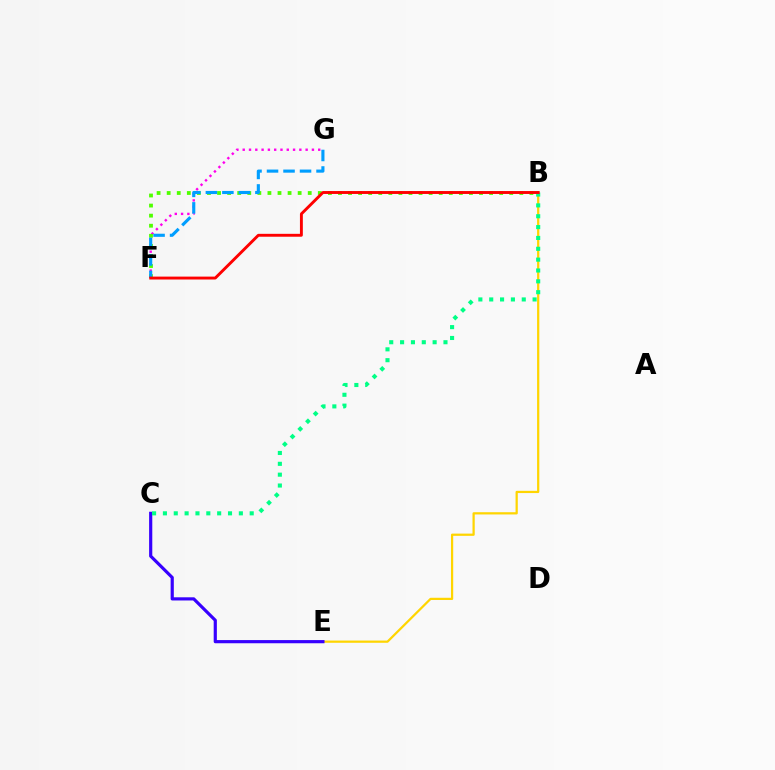{('B', 'E'): [{'color': '#ffd500', 'line_style': 'solid', 'thickness': 1.61}], ('F', 'G'): [{'color': '#ff00ed', 'line_style': 'dotted', 'thickness': 1.71}, {'color': '#009eff', 'line_style': 'dashed', 'thickness': 2.24}], ('B', 'F'): [{'color': '#4fff00', 'line_style': 'dotted', 'thickness': 2.74}, {'color': '#ff0000', 'line_style': 'solid', 'thickness': 2.09}], ('C', 'E'): [{'color': '#3700ff', 'line_style': 'solid', 'thickness': 2.29}], ('B', 'C'): [{'color': '#00ff86', 'line_style': 'dotted', 'thickness': 2.95}]}